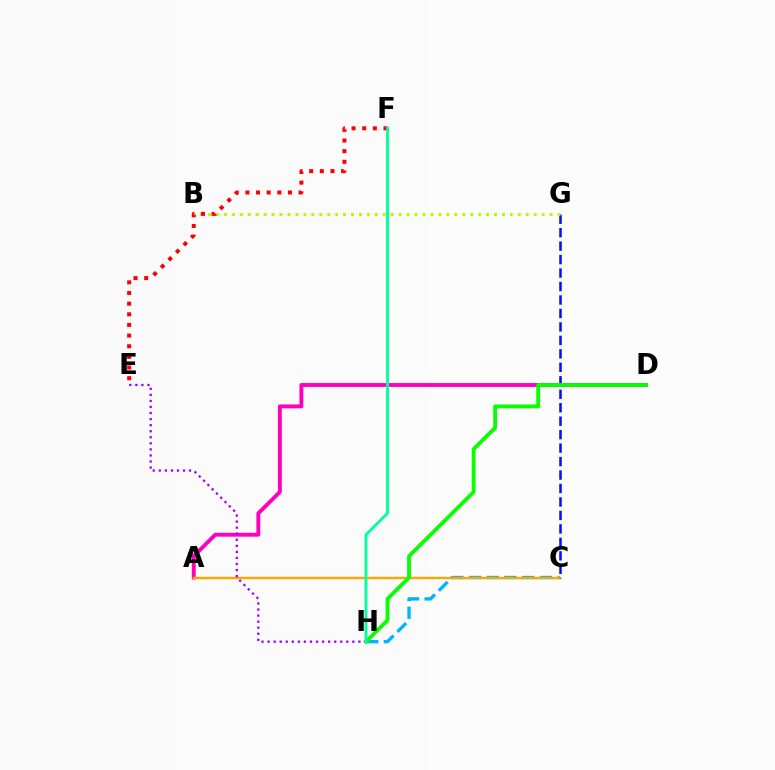{('A', 'D'): [{'color': '#ff00bd', 'line_style': 'solid', 'thickness': 2.81}], ('C', 'H'): [{'color': '#00b5ff', 'line_style': 'dashed', 'thickness': 2.41}], ('A', 'C'): [{'color': '#ffa500', 'line_style': 'solid', 'thickness': 1.74}], ('C', 'G'): [{'color': '#0010ff', 'line_style': 'dashed', 'thickness': 1.83}], ('D', 'H'): [{'color': '#08ff00', 'line_style': 'solid', 'thickness': 2.76}], ('E', 'H'): [{'color': '#9b00ff', 'line_style': 'dotted', 'thickness': 1.65}], ('B', 'G'): [{'color': '#b3ff00', 'line_style': 'dotted', 'thickness': 2.16}], ('E', 'F'): [{'color': '#ff0000', 'line_style': 'dotted', 'thickness': 2.89}], ('F', 'H'): [{'color': '#00ff9d', 'line_style': 'solid', 'thickness': 2.05}]}